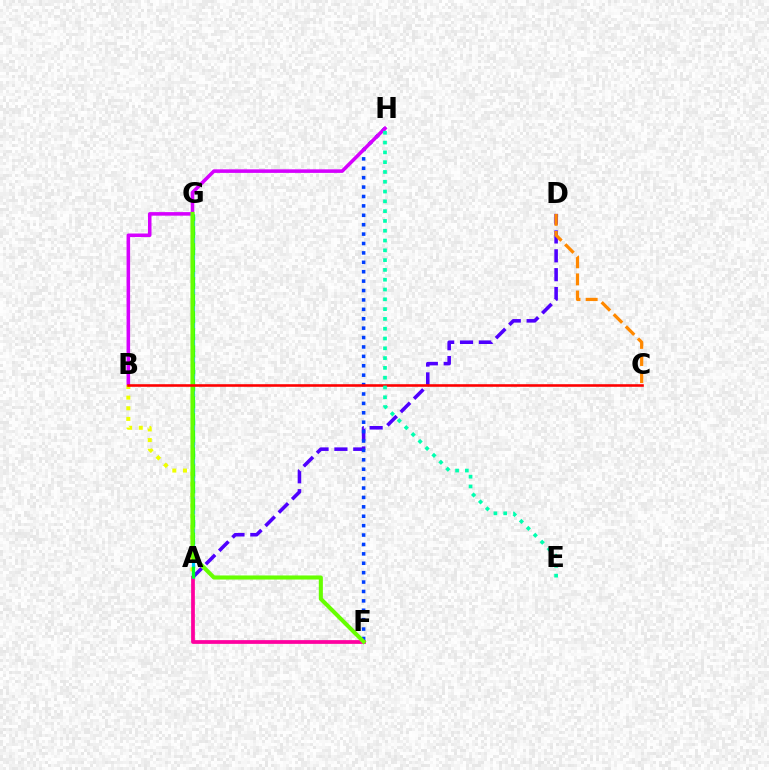{('A', 'D'): [{'color': '#4f00ff', 'line_style': 'dashed', 'thickness': 2.56}], ('A', 'F'): [{'color': '#ff00a0', 'line_style': 'solid', 'thickness': 2.69}], ('F', 'H'): [{'color': '#003fff', 'line_style': 'dotted', 'thickness': 2.56}], ('B', 'H'): [{'color': '#d600ff', 'line_style': 'solid', 'thickness': 2.55}], ('A', 'G'): [{'color': '#00c7ff', 'line_style': 'dashed', 'thickness': 2.32}, {'color': '#00ff27', 'line_style': 'dashed', 'thickness': 2.31}], ('A', 'B'): [{'color': '#eeff00', 'line_style': 'dotted', 'thickness': 2.89}], ('C', 'D'): [{'color': '#ff8800', 'line_style': 'dashed', 'thickness': 2.32}], ('F', 'G'): [{'color': '#66ff00', 'line_style': 'solid', 'thickness': 2.93}], ('B', 'C'): [{'color': '#ff0000', 'line_style': 'solid', 'thickness': 1.87}], ('E', 'H'): [{'color': '#00ffaf', 'line_style': 'dotted', 'thickness': 2.66}]}